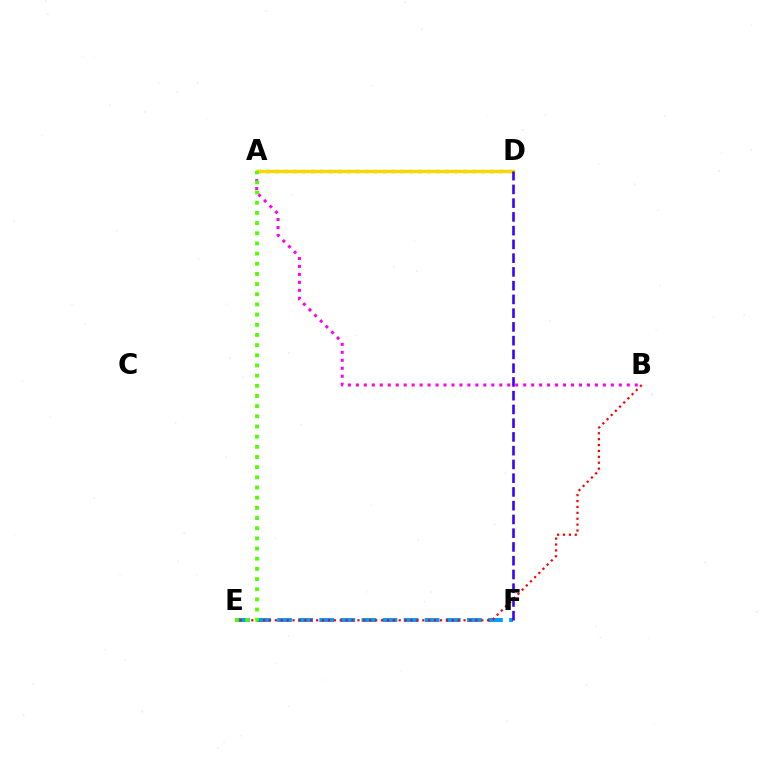{('A', 'D'): [{'color': '#00ff86', 'line_style': 'dotted', 'thickness': 2.43}, {'color': '#ffd500', 'line_style': 'solid', 'thickness': 2.44}], ('A', 'B'): [{'color': '#ff00ed', 'line_style': 'dotted', 'thickness': 2.17}], ('E', 'F'): [{'color': '#009eff', 'line_style': 'dashed', 'thickness': 2.86}], ('B', 'E'): [{'color': '#ff0000', 'line_style': 'dotted', 'thickness': 1.6}], ('D', 'F'): [{'color': '#3700ff', 'line_style': 'dashed', 'thickness': 1.87}], ('A', 'E'): [{'color': '#4fff00', 'line_style': 'dotted', 'thickness': 2.76}]}